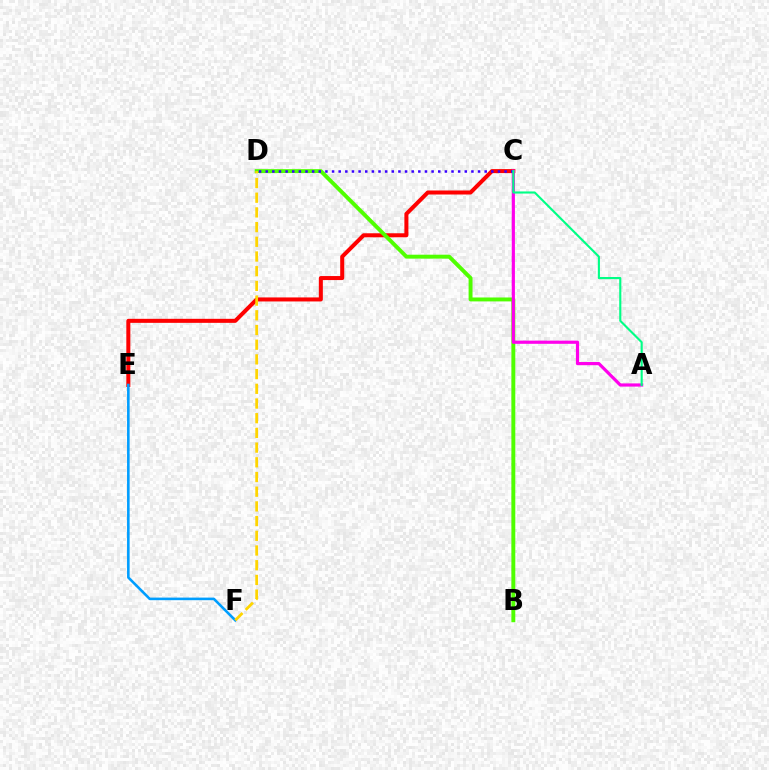{('C', 'E'): [{'color': '#ff0000', 'line_style': 'solid', 'thickness': 2.89}], ('B', 'D'): [{'color': '#4fff00', 'line_style': 'solid', 'thickness': 2.82}], ('A', 'C'): [{'color': '#ff00ed', 'line_style': 'solid', 'thickness': 2.29}, {'color': '#00ff86', 'line_style': 'solid', 'thickness': 1.53}], ('E', 'F'): [{'color': '#009eff', 'line_style': 'solid', 'thickness': 1.87}], ('C', 'D'): [{'color': '#3700ff', 'line_style': 'dotted', 'thickness': 1.8}], ('D', 'F'): [{'color': '#ffd500', 'line_style': 'dashed', 'thickness': 2.0}]}